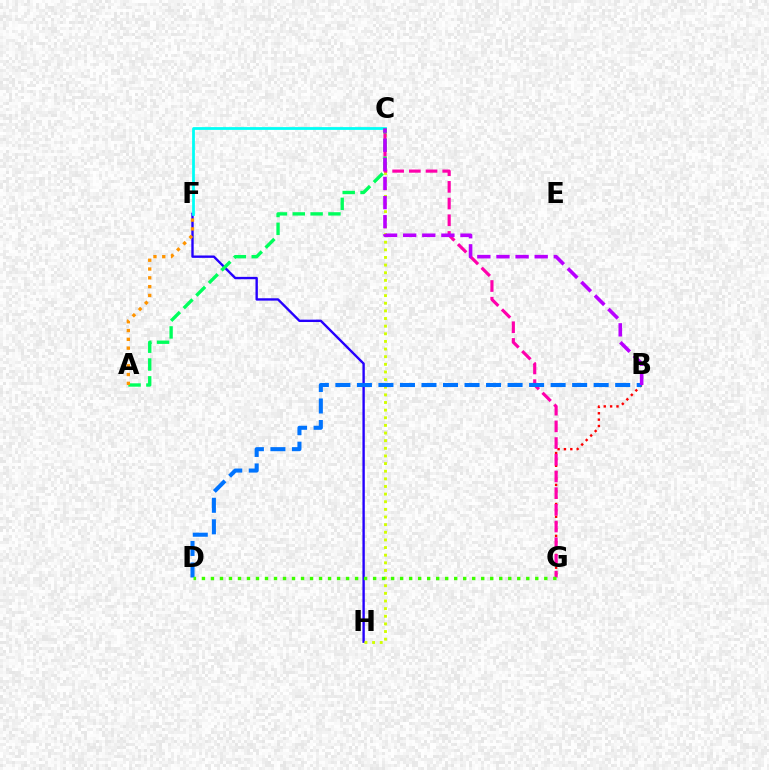{('F', 'H'): [{'color': '#2500ff', 'line_style': 'solid', 'thickness': 1.71}], ('C', 'H'): [{'color': '#d1ff00', 'line_style': 'dotted', 'thickness': 2.07}], ('B', 'G'): [{'color': '#ff0000', 'line_style': 'dotted', 'thickness': 1.73}], ('C', 'G'): [{'color': '#ff00ac', 'line_style': 'dashed', 'thickness': 2.27}], ('C', 'F'): [{'color': '#00fff6', 'line_style': 'solid', 'thickness': 2.0}], ('A', 'C'): [{'color': '#00ff5c', 'line_style': 'dashed', 'thickness': 2.42}], ('B', 'D'): [{'color': '#0074ff', 'line_style': 'dashed', 'thickness': 2.92}], ('B', 'C'): [{'color': '#b900ff', 'line_style': 'dashed', 'thickness': 2.6}], ('A', 'F'): [{'color': '#ff9400', 'line_style': 'dotted', 'thickness': 2.39}], ('D', 'G'): [{'color': '#3dff00', 'line_style': 'dotted', 'thickness': 2.45}]}